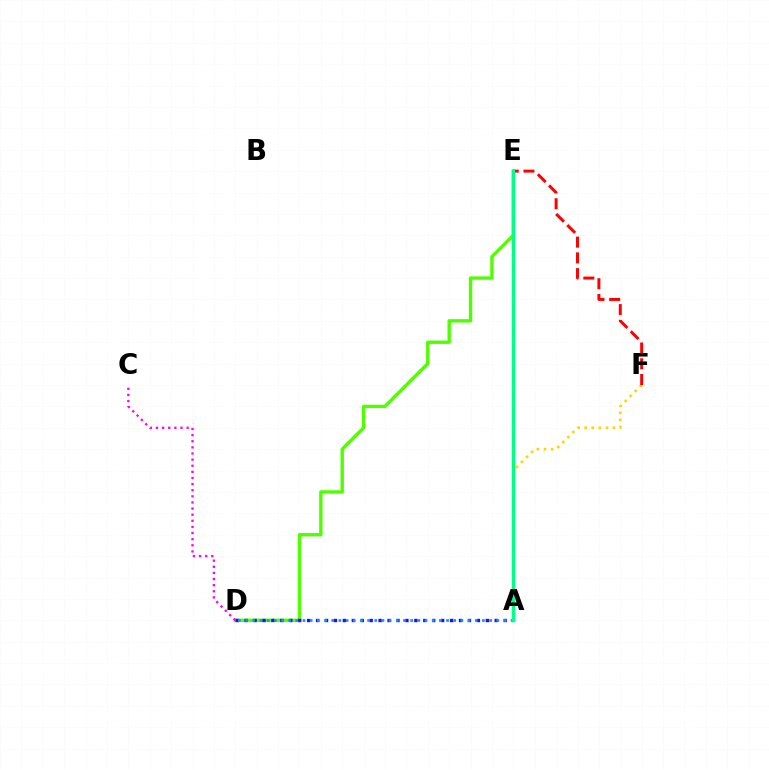{('D', 'E'): [{'color': '#4fff00', 'line_style': 'solid', 'thickness': 2.42}], ('A', 'F'): [{'color': '#ffd500', 'line_style': 'dotted', 'thickness': 1.92}], ('A', 'D'): [{'color': '#3700ff', 'line_style': 'dotted', 'thickness': 2.43}, {'color': '#009eff', 'line_style': 'dotted', 'thickness': 1.95}], ('C', 'D'): [{'color': '#ff00ed', 'line_style': 'dotted', 'thickness': 1.66}], ('E', 'F'): [{'color': '#ff0000', 'line_style': 'dashed', 'thickness': 2.14}], ('A', 'E'): [{'color': '#00ff86', 'line_style': 'solid', 'thickness': 2.48}]}